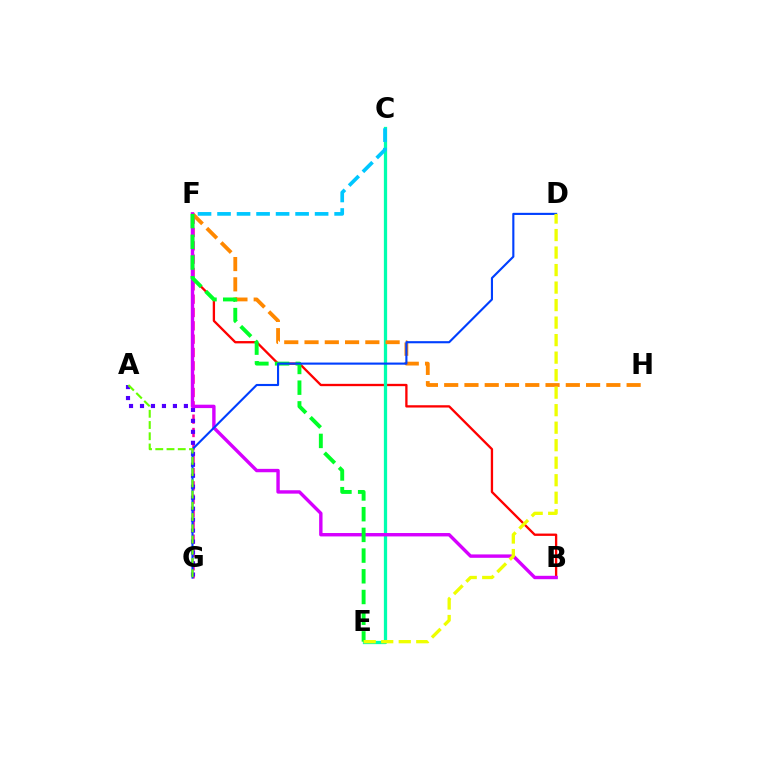{('B', 'F'): [{'color': '#ff0000', 'line_style': 'solid', 'thickness': 1.67}, {'color': '#d600ff', 'line_style': 'solid', 'thickness': 2.45}], ('C', 'E'): [{'color': '#00ffaf', 'line_style': 'solid', 'thickness': 2.35}], ('F', 'G'): [{'color': '#ff00a0', 'line_style': 'dashed', 'thickness': 1.81}], ('A', 'G'): [{'color': '#4f00ff', 'line_style': 'dotted', 'thickness': 2.98}, {'color': '#66ff00', 'line_style': 'dashed', 'thickness': 1.53}], ('F', 'H'): [{'color': '#ff8800', 'line_style': 'dashed', 'thickness': 2.75}], ('E', 'F'): [{'color': '#00ff27', 'line_style': 'dashed', 'thickness': 2.81}], ('D', 'G'): [{'color': '#003fff', 'line_style': 'solid', 'thickness': 1.53}], ('D', 'E'): [{'color': '#eeff00', 'line_style': 'dashed', 'thickness': 2.38}], ('C', 'F'): [{'color': '#00c7ff', 'line_style': 'dashed', 'thickness': 2.65}]}